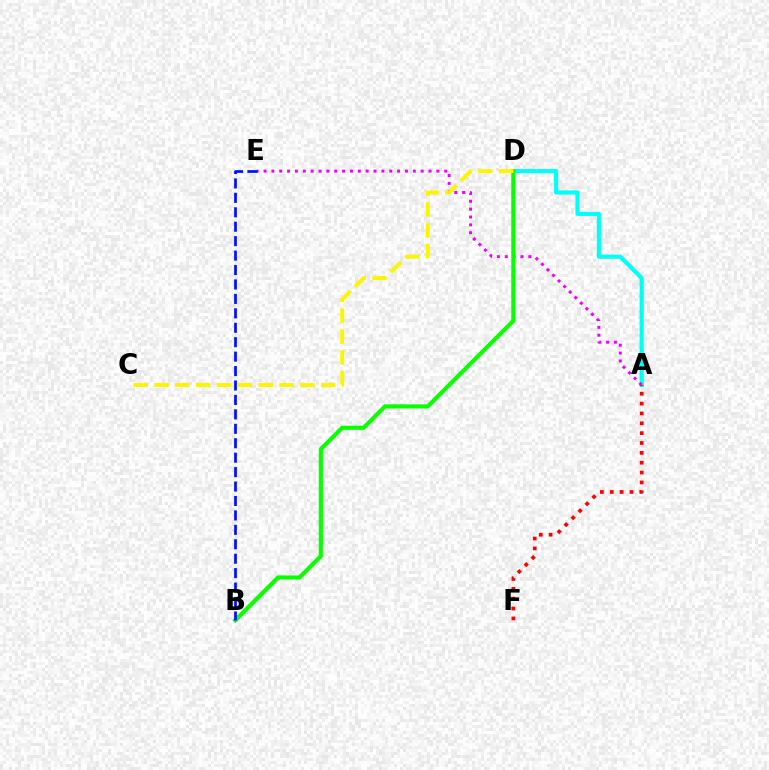{('A', 'D'): [{'color': '#00fff6', 'line_style': 'solid', 'thickness': 2.99}], ('A', 'E'): [{'color': '#ee00ff', 'line_style': 'dotted', 'thickness': 2.13}], ('B', 'D'): [{'color': '#08ff00', 'line_style': 'solid', 'thickness': 2.97}], ('C', 'D'): [{'color': '#fcf500', 'line_style': 'dashed', 'thickness': 2.83}], ('B', 'E'): [{'color': '#0010ff', 'line_style': 'dashed', 'thickness': 1.96}], ('A', 'F'): [{'color': '#ff0000', 'line_style': 'dotted', 'thickness': 2.68}]}